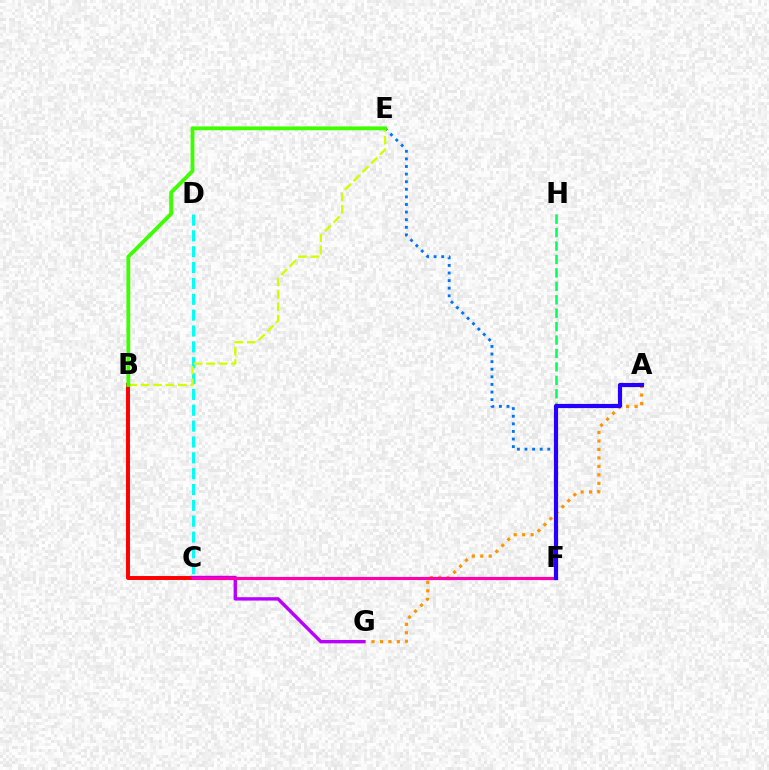{('F', 'H'): [{'color': '#00ff5c', 'line_style': 'dashed', 'thickness': 1.82}], ('B', 'C'): [{'color': '#ff0000', 'line_style': 'solid', 'thickness': 2.84}], ('C', 'D'): [{'color': '#00fff6', 'line_style': 'dashed', 'thickness': 2.15}], ('E', 'F'): [{'color': '#0074ff', 'line_style': 'dotted', 'thickness': 2.06}], ('A', 'G'): [{'color': '#ff9400', 'line_style': 'dotted', 'thickness': 2.3}], ('C', 'G'): [{'color': '#b900ff', 'line_style': 'solid', 'thickness': 2.43}], ('C', 'F'): [{'color': '#ff00ac', 'line_style': 'solid', 'thickness': 2.26}], ('B', 'E'): [{'color': '#d1ff00', 'line_style': 'dashed', 'thickness': 1.69}, {'color': '#3dff00', 'line_style': 'solid', 'thickness': 2.74}], ('A', 'F'): [{'color': '#2500ff', 'line_style': 'solid', 'thickness': 2.99}]}